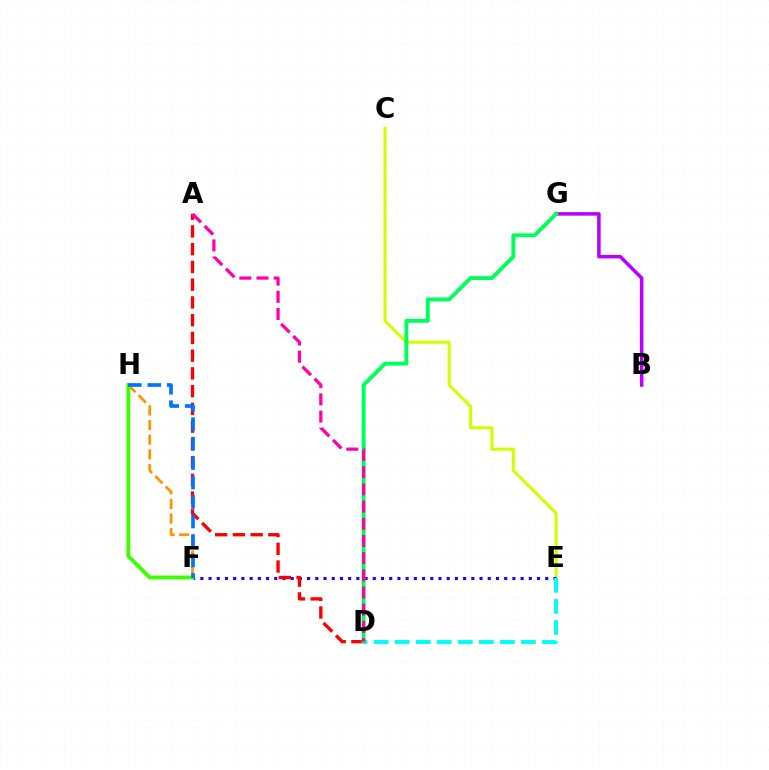{('C', 'E'): [{'color': '#d1ff00', 'line_style': 'solid', 'thickness': 2.21}], ('F', 'H'): [{'color': '#ff9400', 'line_style': 'dashed', 'thickness': 1.99}, {'color': '#3dff00', 'line_style': 'solid', 'thickness': 2.79}, {'color': '#0074ff', 'line_style': 'dashed', 'thickness': 2.65}], ('E', 'F'): [{'color': '#2500ff', 'line_style': 'dotted', 'thickness': 2.23}], ('B', 'G'): [{'color': '#b900ff', 'line_style': 'solid', 'thickness': 2.54}], ('A', 'D'): [{'color': '#ff0000', 'line_style': 'dashed', 'thickness': 2.41}, {'color': '#ff00ac', 'line_style': 'dashed', 'thickness': 2.33}], ('D', 'E'): [{'color': '#00fff6', 'line_style': 'dashed', 'thickness': 2.86}], ('D', 'G'): [{'color': '#00ff5c', 'line_style': 'solid', 'thickness': 2.82}]}